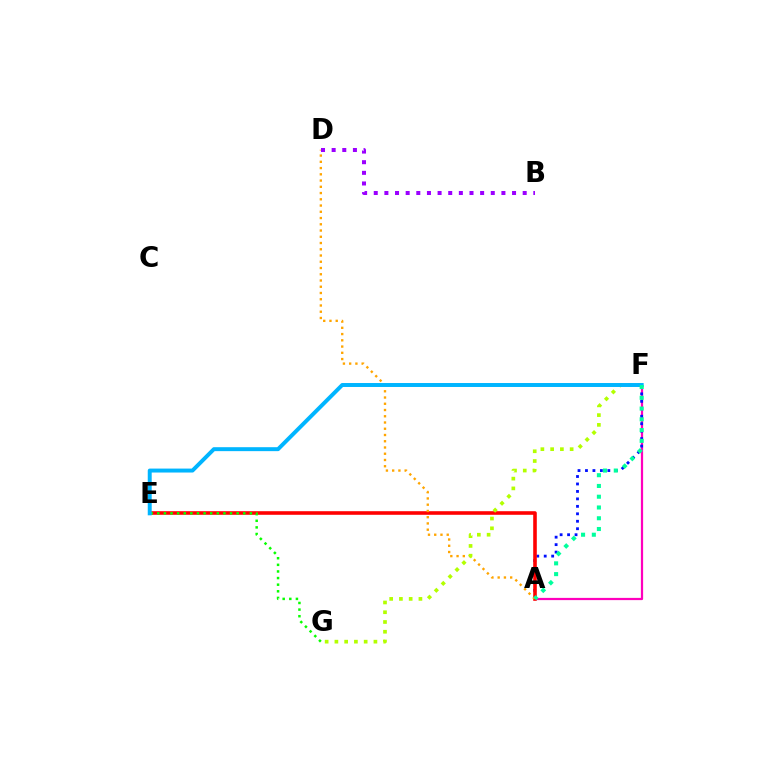{('A', 'F'): [{'color': '#ff00bd', 'line_style': 'solid', 'thickness': 1.61}, {'color': '#0010ff', 'line_style': 'dotted', 'thickness': 2.03}, {'color': '#00ff9d', 'line_style': 'dotted', 'thickness': 2.92}], ('A', 'E'): [{'color': '#ff0000', 'line_style': 'solid', 'thickness': 2.58}], ('A', 'D'): [{'color': '#ffa500', 'line_style': 'dotted', 'thickness': 1.7}], ('F', 'G'): [{'color': '#b3ff00', 'line_style': 'dotted', 'thickness': 2.65}], ('B', 'D'): [{'color': '#9b00ff', 'line_style': 'dotted', 'thickness': 2.89}], ('E', 'G'): [{'color': '#08ff00', 'line_style': 'dotted', 'thickness': 1.8}], ('E', 'F'): [{'color': '#00b5ff', 'line_style': 'solid', 'thickness': 2.84}]}